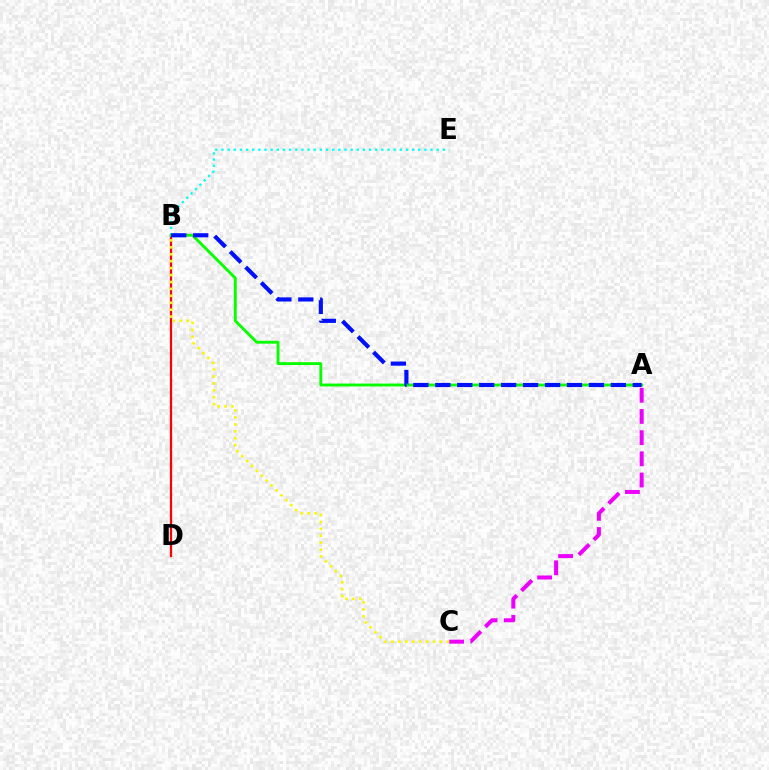{('B', 'D'): [{'color': '#ff0000', 'line_style': 'solid', 'thickness': 1.6}], ('A', 'C'): [{'color': '#ee00ff', 'line_style': 'dashed', 'thickness': 2.88}], ('B', 'E'): [{'color': '#00fff6', 'line_style': 'dotted', 'thickness': 1.67}], ('B', 'C'): [{'color': '#fcf500', 'line_style': 'dotted', 'thickness': 1.88}], ('A', 'B'): [{'color': '#08ff00', 'line_style': 'solid', 'thickness': 2.08}, {'color': '#0010ff', 'line_style': 'dashed', 'thickness': 2.98}]}